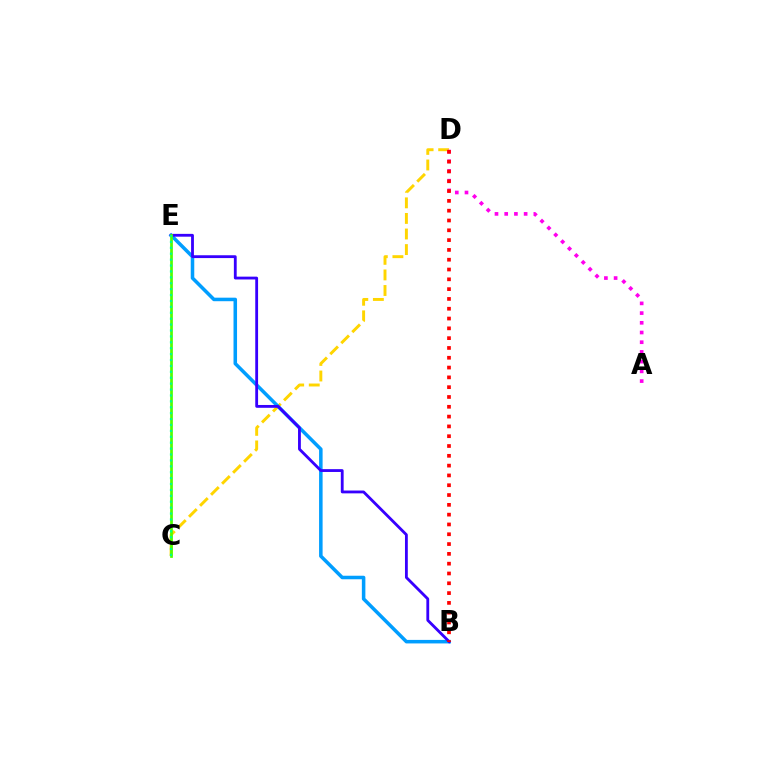{('C', 'D'): [{'color': '#ffd500', 'line_style': 'dashed', 'thickness': 2.12}], ('B', 'E'): [{'color': '#009eff', 'line_style': 'solid', 'thickness': 2.54}, {'color': '#3700ff', 'line_style': 'solid', 'thickness': 2.03}], ('A', 'D'): [{'color': '#ff00ed', 'line_style': 'dotted', 'thickness': 2.64}], ('C', 'E'): [{'color': '#4fff00', 'line_style': 'solid', 'thickness': 1.96}, {'color': '#00ff86', 'line_style': 'dotted', 'thickness': 1.6}], ('B', 'D'): [{'color': '#ff0000', 'line_style': 'dotted', 'thickness': 2.66}]}